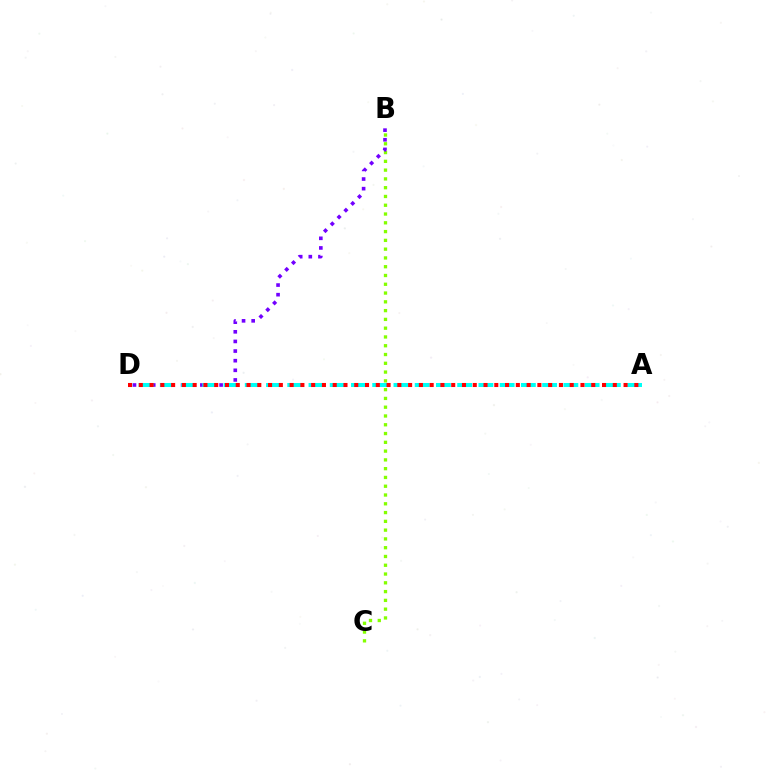{('B', 'C'): [{'color': '#84ff00', 'line_style': 'dotted', 'thickness': 2.39}], ('B', 'D'): [{'color': '#7200ff', 'line_style': 'dotted', 'thickness': 2.61}], ('A', 'D'): [{'color': '#00fff6', 'line_style': 'dashed', 'thickness': 2.89}, {'color': '#ff0000', 'line_style': 'dotted', 'thickness': 2.93}]}